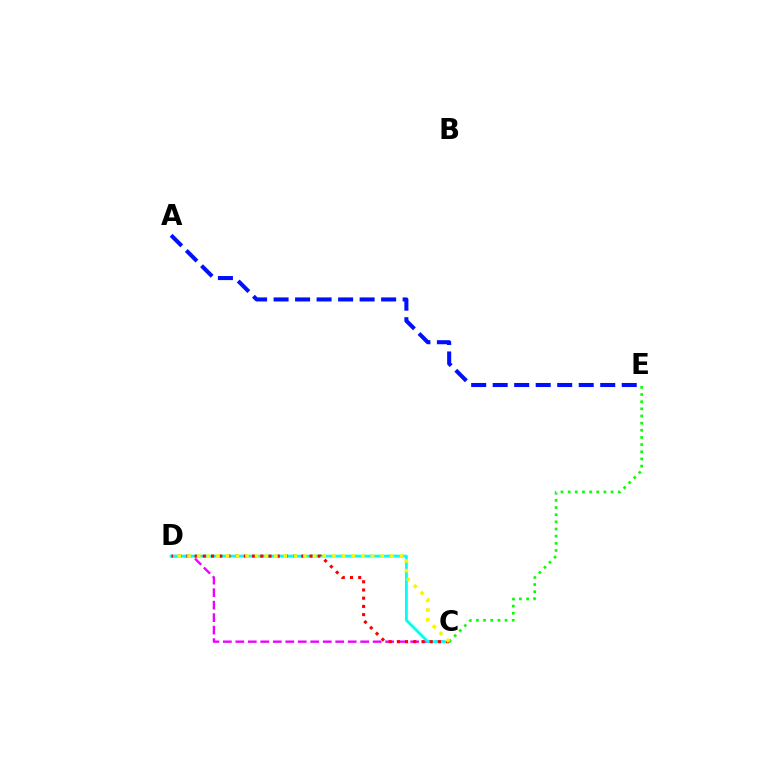{('C', 'D'): [{'color': '#ee00ff', 'line_style': 'dashed', 'thickness': 1.7}, {'color': '#00fff6', 'line_style': 'solid', 'thickness': 2.06}, {'color': '#ff0000', 'line_style': 'dotted', 'thickness': 2.23}, {'color': '#fcf500', 'line_style': 'dotted', 'thickness': 2.63}], ('C', 'E'): [{'color': '#08ff00', 'line_style': 'dotted', 'thickness': 1.94}], ('A', 'E'): [{'color': '#0010ff', 'line_style': 'dashed', 'thickness': 2.92}]}